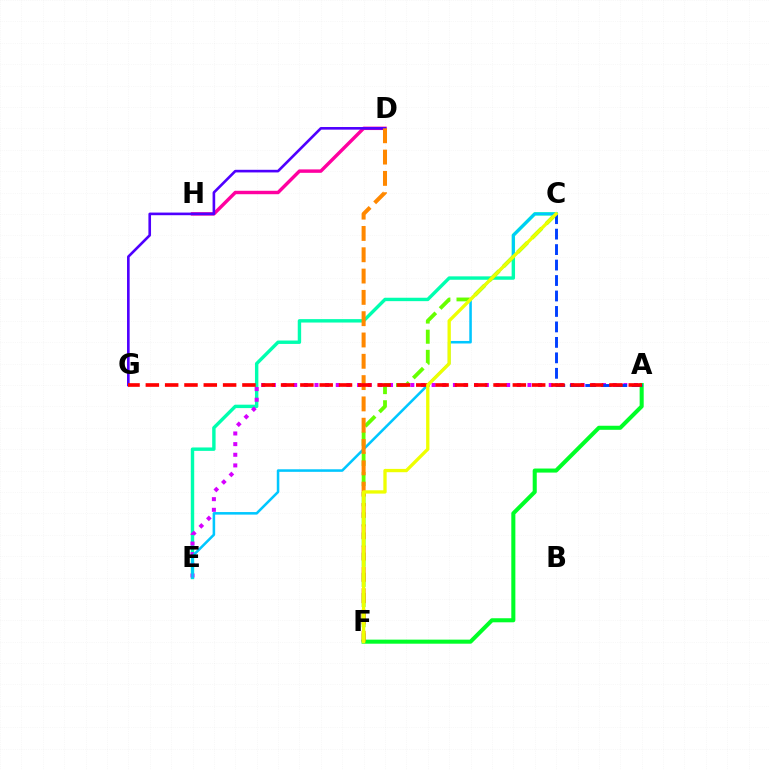{('C', 'E'): [{'color': '#00ffaf', 'line_style': 'solid', 'thickness': 2.45}, {'color': '#00c7ff', 'line_style': 'solid', 'thickness': 1.84}], ('A', 'F'): [{'color': '#00ff27', 'line_style': 'solid', 'thickness': 2.92}], ('A', 'E'): [{'color': '#d600ff', 'line_style': 'dotted', 'thickness': 2.89}], ('C', 'F'): [{'color': '#66ff00', 'line_style': 'dashed', 'thickness': 2.74}, {'color': '#eeff00', 'line_style': 'solid', 'thickness': 2.38}], ('D', 'H'): [{'color': '#ff00a0', 'line_style': 'solid', 'thickness': 2.47}], ('D', 'G'): [{'color': '#4f00ff', 'line_style': 'solid', 'thickness': 1.89}], ('D', 'F'): [{'color': '#ff8800', 'line_style': 'dashed', 'thickness': 2.89}], ('A', 'C'): [{'color': '#003fff', 'line_style': 'dashed', 'thickness': 2.1}], ('A', 'G'): [{'color': '#ff0000', 'line_style': 'dashed', 'thickness': 2.62}]}